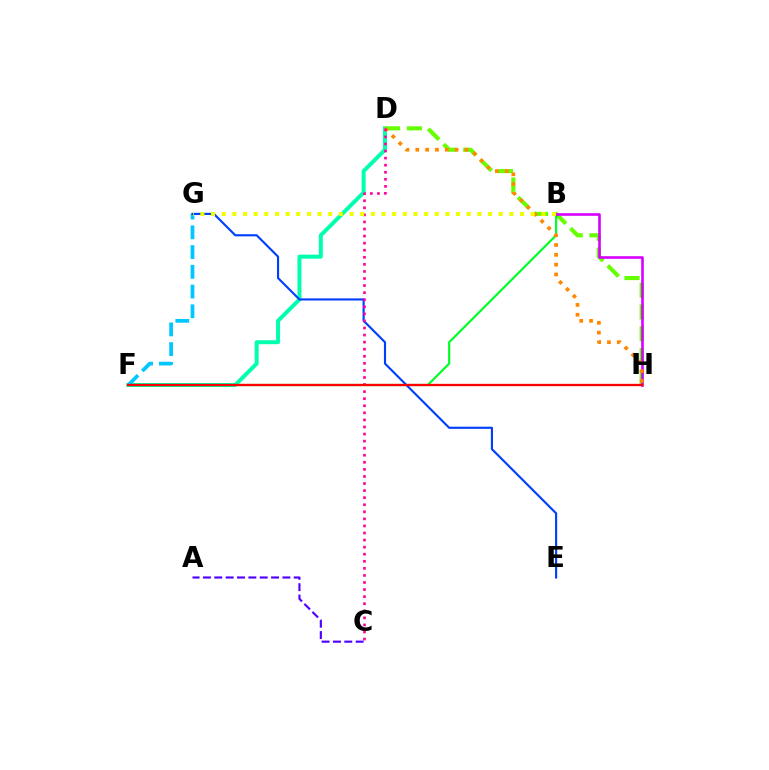{('D', 'F'): [{'color': '#00ffaf', 'line_style': 'solid', 'thickness': 2.87}], ('D', 'H'): [{'color': '#66ff00', 'line_style': 'dashed', 'thickness': 2.96}, {'color': '#ff8800', 'line_style': 'dotted', 'thickness': 2.67}], ('B', 'F'): [{'color': '#00ff27', 'line_style': 'solid', 'thickness': 1.57}], ('F', 'G'): [{'color': '#00c7ff', 'line_style': 'dashed', 'thickness': 2.68}], ('E', 'G'): [{'color': '#003fff', 'line_style': 'solid', 'thickness': 1.54}], ('B', 'H'): [{'color': '#d600ff', 'line_style': 'solid', 'thickness': 1.88}], ('A', 'C'): [{'color': '#4f00ff', 'line_style': 'dashed', 'thickness': 1.54}], ('C', 'D'): [{'color': '#ff00a0', 'line_style': 'dotted', 'thickness': 1.92}], ('F', 'H'): [{'color': '#ff0000', 'line_style': 'solid', 'thickness': 1.66}], ('B', 'G'): [{'color': '#eeff00', 'line_style': 'dotted', 'thickness': 2.9}]}